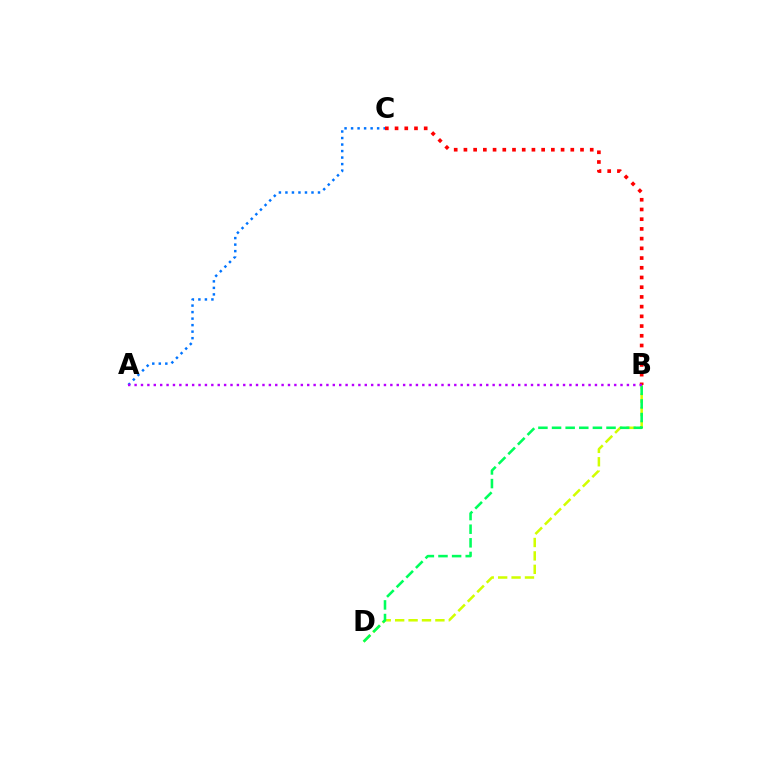{('B', 'D'): [{'color': '#d1ff00', 'line_style': 'dashed', 'thickness': 1.82}, {'color': '#00ff5c', 'line_style': 'dashed', 'thickness': 1.85}], ('A', 'C'): [{'color': '#0074ff', 'line_style': 'dotted', 'thickness': 1.77}], ('B', 'C'): [{'color': '#ff0000', 'line_style': 'dotted', 'thickness': 2.64}], ('A', 'B'): [{'color': '#b900ff', 'line_style': 'dotted', 'thickness': 1.74}]}